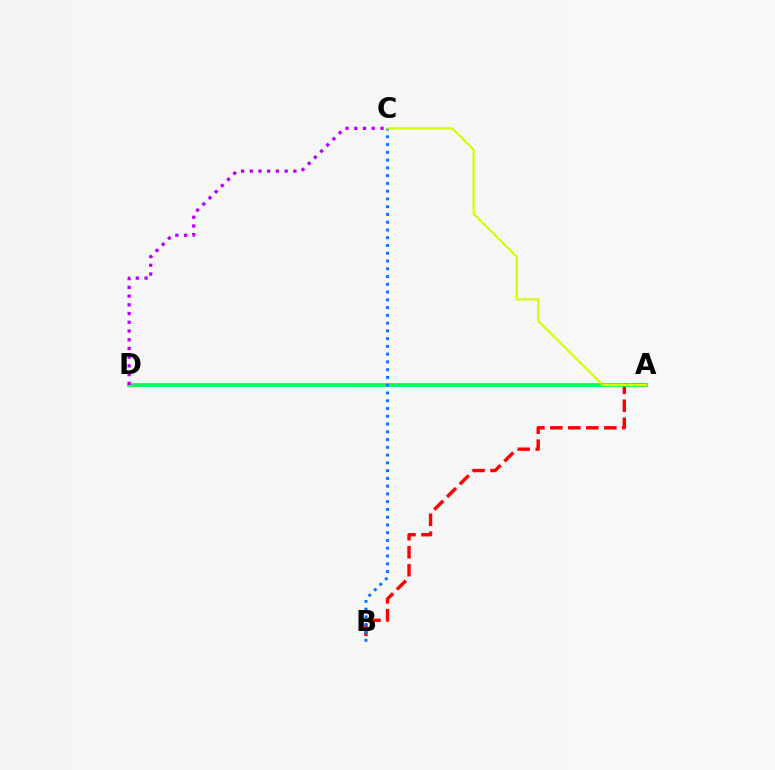{('A', 'B'): [{'color': '#ff0000', 'line_style': 'dashed', 'thickness': 2.45}], ('A', 'D'): [{'color': '#00ff5c', 'line_style': 'solid', 'thickness': 2.7}], ('B', 'C'): [{'color': '#0074ff', 'line_style': 'dotted', 'thickness': 2.11}], ('C', 'D'): [{'color': '#b900ff', 'line_style': 'dotted', 'thickness': 2.37}], ('A', 'C'): [{'color': '#d1ff00', 'line_style': 'solid', 'thickness': 1.55}]}